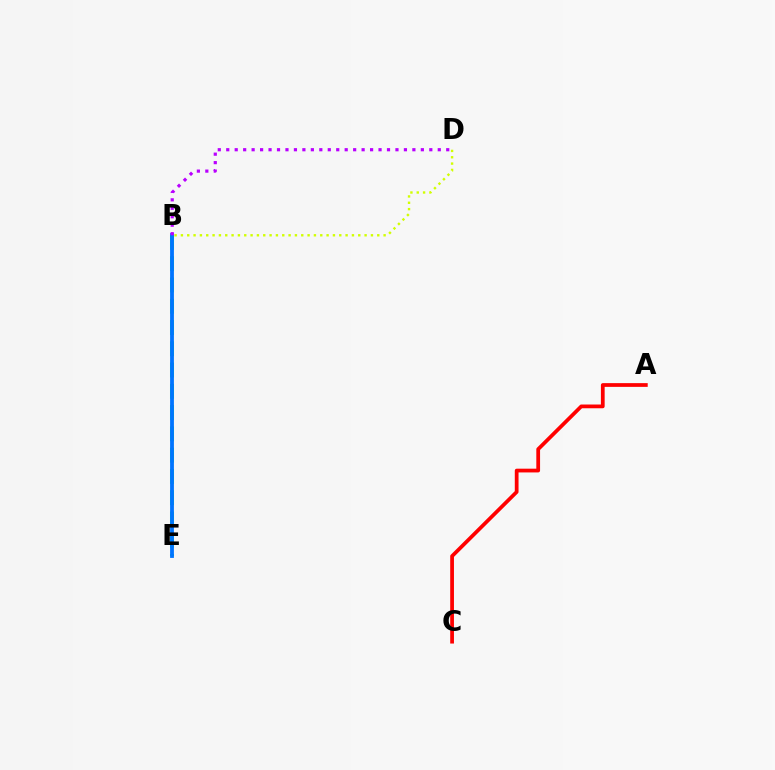{('B', 'E'): [{'color': '#00ff5c', 'line_style': 'dashed', 'thickness': 2.89}, {'color': '#0074ff', 'line_style': 'solid', 'thickness': 2.74}], ('B', 'D'): [{'color': '#b900ff', 'line_style': 'dotted', 'thickness': 2.3}, {'color': '#d1ff00', 'line_style': 'dotted', 'thickness': 1.72}], ('A', 'C'): [{'color': '#ff0000', 'line_style': 'solid', 'thickness': 2.7}]}